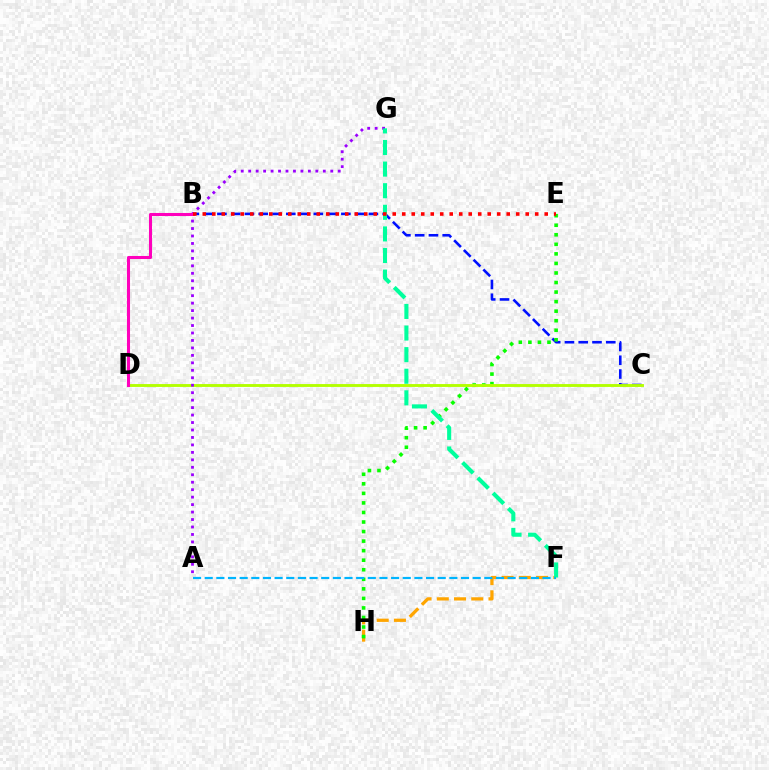{('B', 'C'): [{'color': '#0010ff', 'line_style': 'dashed', 'thickness': 1.87}], ('F', 'H'): [{'color': '#ffa500', 'line_style': 'dashed', 'thickness': 2.34}], ('E', 'H'): [{'color': '#08ff00', 'line_style': 'dotted', 'thickness': 2.59}], ('C', 'D'): [{'color': '#b3ff00', 'line_style': 'solid', 'thickness': 2.07}], ('A', 'G'): [{'color': '#9b00ff', 'line_style': 'dotted', 'thickness': 2.03}], ('B', 'D'): [{'color': '#ff00bd', 'line_style': 'solid', 'thickness': 2.19}], ('F', 'G'): [{'color': '#00ff9d', 'line_style': 'dashed', 'thickness': 2.93}], ('B', 'E'): [{'color': '#ff0000', 'line_style': 'dotted', 'thickness': 2.58}], ('A', 'F'): [{'color': '#00b5ff', 'line_style': 'dashed', 'thickness': 1.58}]}